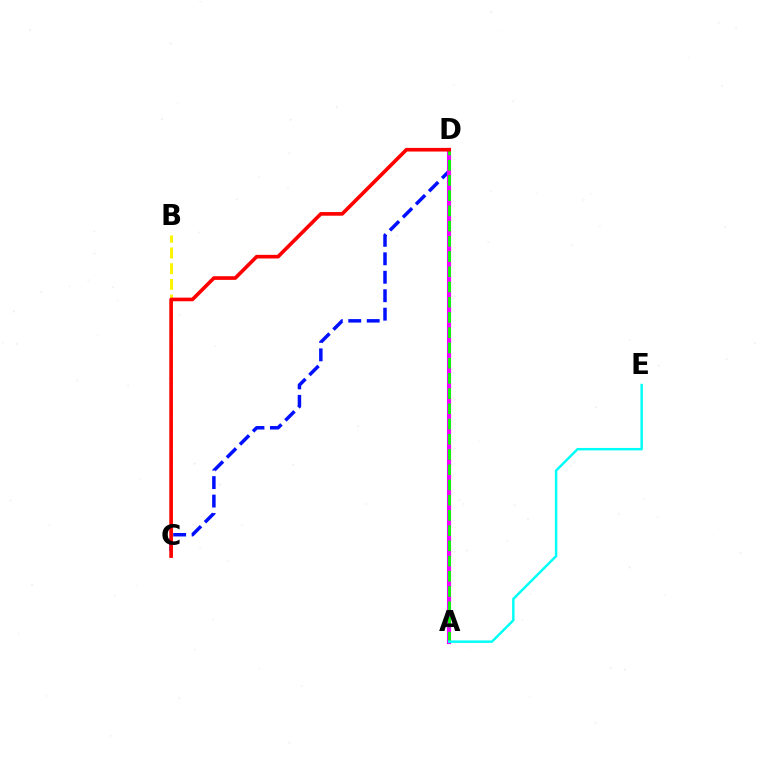{('C', 'D'): [{'color': '#0010ff', 'line_style': 'dashed', 'thickness': 2.51}, {'color': '#ff0000', 'line_style': 'solid', 'thickness': 2.62}], ('A', 'D'): [{'color': '#ee00ff', 'line_style': 'solid', 'thickness': 2.98}, {'color': '#08ff00', 'line_style': 'dashed', 'thickness': 2.07}], ('B', 'C'): [{'color': '#fcf500', 'line_style': 'dashed', 'thickness': 2.13}], ('A', 'E'): [{'color': '#00fff6', 'line_style': 'solid', 'thickness': 1.77}]}